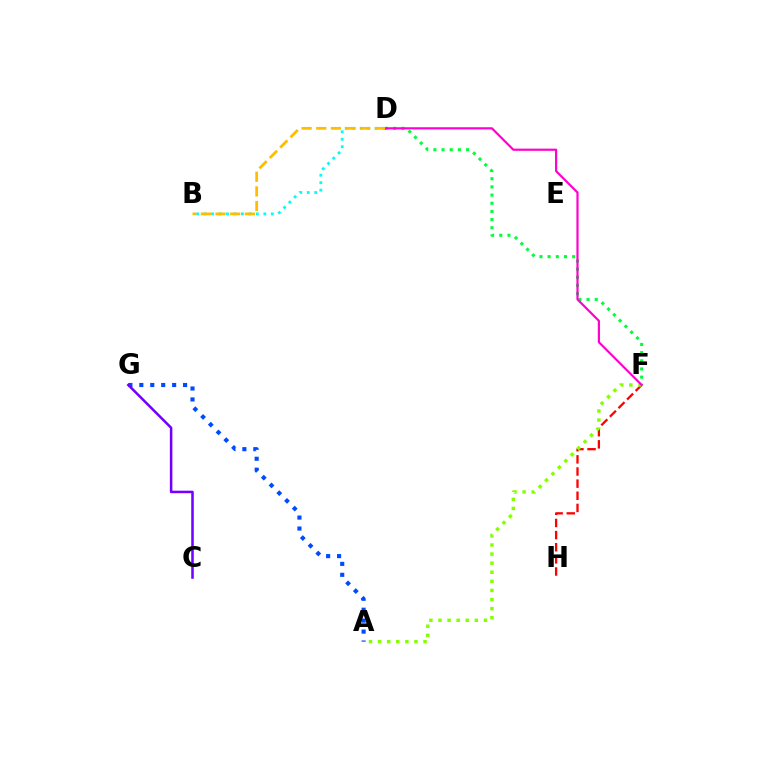{('F', 'H'): [{'color': '#ff0000', 'line_style': 'dashed', 'thickness': 1.65}], ('D', 'F'): [{'color': '#00ff39', 'line_style': 'dotted', 'thickness': 2.22}, {'color': '#ff00cf', 'line_style': 'solid', 'thickness': 1.57}], ('A', 'F'): [{'color': '#84ff00', 'line_style': 'dotted', 'thickness': 2.47}], ('B', 'D'): [{'color': '#00fff6', 'line_style': 'dotted', 'thickness': 2.03}, {'color': '#ffbd00', 'line_style': 'dashed', 'thickness': 1.99}], ('A', 'G'): [{'color': '#004bff', 'line_style': 'dotted', 'thickness': 2.97}], ('C', 'G'): [{'color': '#7200ff', 'line_style': 'solid', 'thickness': 1.82}]}